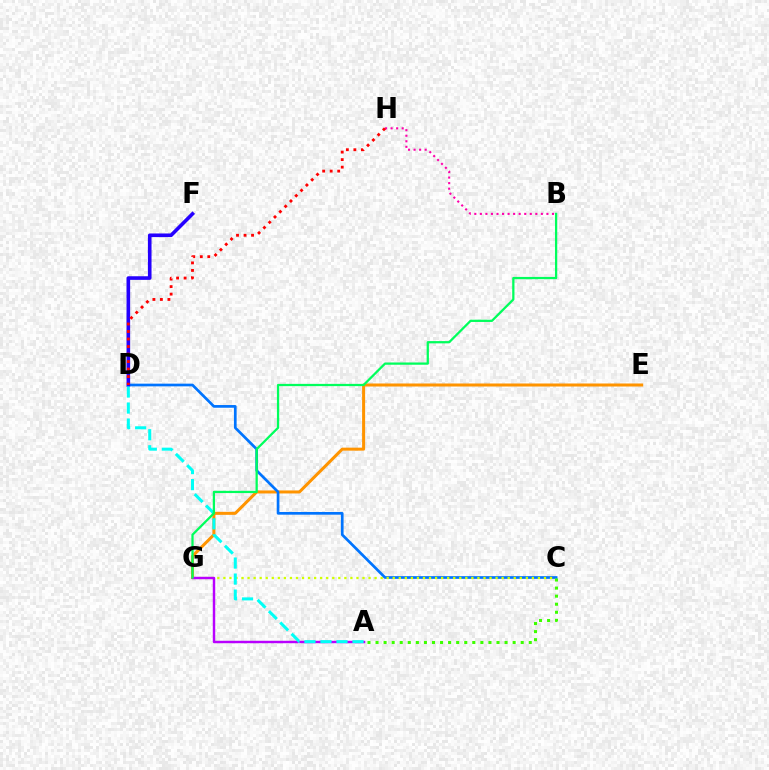{('E', 'G'): [{'color': '#ff9400', 'line_style': 'solid', 'thickness': 2.18}], ('C', 'D'): [{'color': '#0074ff', 'line_style': 'solid', 'thickness': 1.94}], ('A', 'C'): [{'color': '#3dff00', 'line_style': 'dotted', 'thickness': 2.19}], ('C', 'G'): [{'color': '#d1ff00', 'line_style': 'dotted', 'thickness': 1.64}], ('D', 'F'): [{'color': '#2500ff', 'line_style': 'solid', 'thickness': 2.6}], ('B', 'H'): [{'color': '#ff00ac', 'line_style': 'dotted', 'thickness': 1.51}], ('A', 'G'): [{'color': '#b900ff', 'line_style': 'solid', 'thickness': 1.76}], ('A', 'D'): [{'color': '#00fff6', 'line_style': 'dashed', 'thickness': 2.18}], ('B', 'G'): [{'color': '#00ff5c', 'line_style': 'solid', 'thickness': 1.63}], ('D', 'H'): [{'color': '#ff0000', 'line_style': 'dotted', 'thickness': 2.04}]}